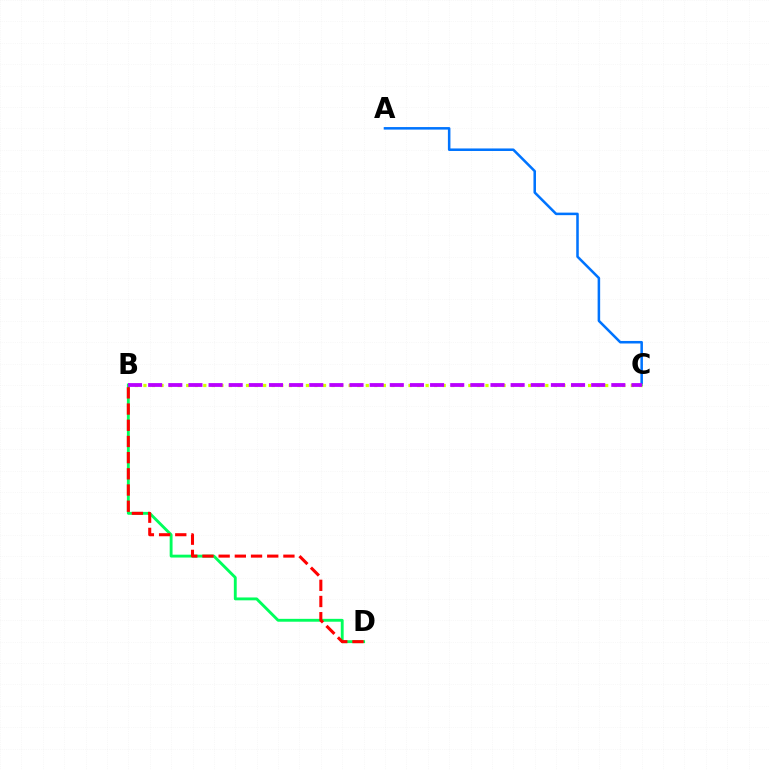{('A', 'C'): [{'color': '#0074ff', 'line_style': 'solid', 'thickness': 1.83}], ('B', 'C'): [{'color': '#d1ff00', 'line_style': 'dotted', 'thickness': 2.32}, {'color': '#b900ff', 'line_style': 'dashed', 'thickness': 2.74}], ('B', 'D'): [{'color': '#00ff5c', 'line_style': 'solid', 'thickness': 2.07}, {'color': '#ff0000', 'line_style': 'dashed', 'thickness': 2.2}]}